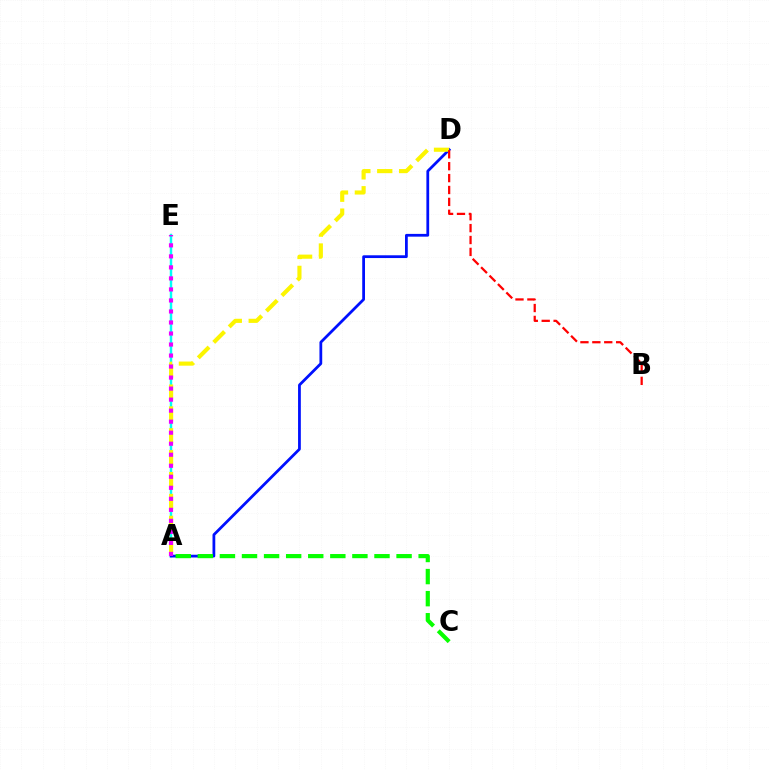{('A', 'E'): [{'color': '#00fff6', 'line_style': 'solid', 'thickness': 1.77}, {'color': '#ee00ff', 'line_style': 'dotted', 'thickness': 2.99}], ('A', 'D'): [{'color': '#0010ff', 'line_style': 'solid', 'thickness': 1.99}, {'color': '#fcf500', 'line_style': 'dashed', 'thickness': 2.97}], ('A', 'C'): [{'color': '#08ff00', 'line_style': 'dashed', 'thickness': 3.0}], ('B', 'D'): [{'color': '#ff0000', 'line_style': 'dashed', 'thickness': 1.62}]}